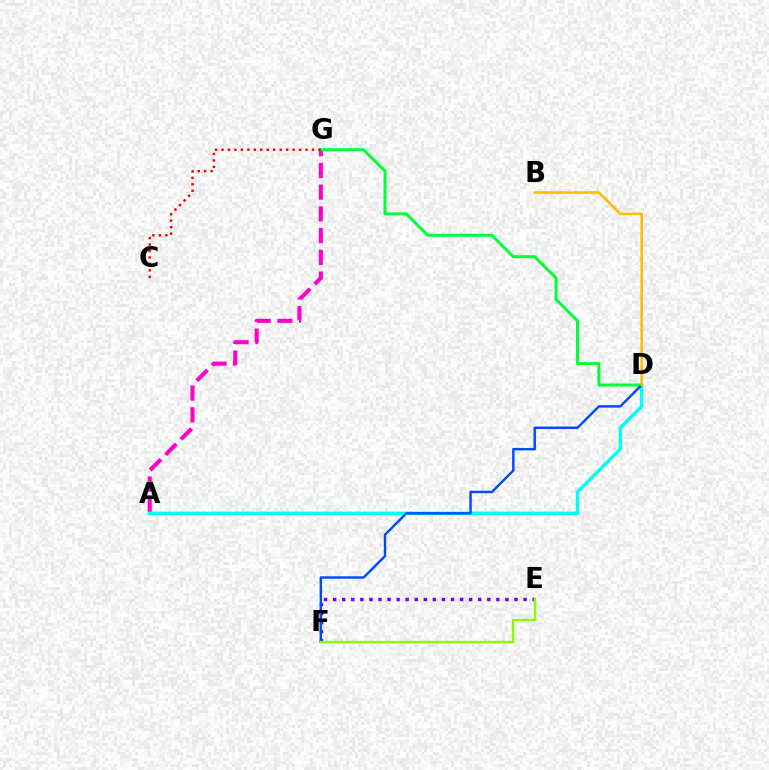{('E', 'F'): [{'color': '#7200ff', 'line_style': 'dotted', 'thickness': 2.46}, {'color': '#84ff00', 'line_style': 'solid', 'thickness': 1.7}], ('A', 'G'): [{'color': '#ff00cf', 'line_style': 'dashed', 'thickness': 2.95}], ('A', 'D'): [{'color': '#00fff6', 'line_style': 'solid', 'thickness': 2.46}], ('D', 'G'): [{'color': '#00ff39', 'line_style': 'solid', 'thickness': 2.15}], ('D', 'F'): [{'color': '#004bff', 'line_style': 'solid', 'thickness': 1.76}], ('C', 'G'): [{'color': '#ff0000', 'line_style': 'dotted', 'thickness': 1.76}], ('B', 'D'): [{'color': '#ffbd00', 'line_style': 'solid', 'thickness': 1.85}]}